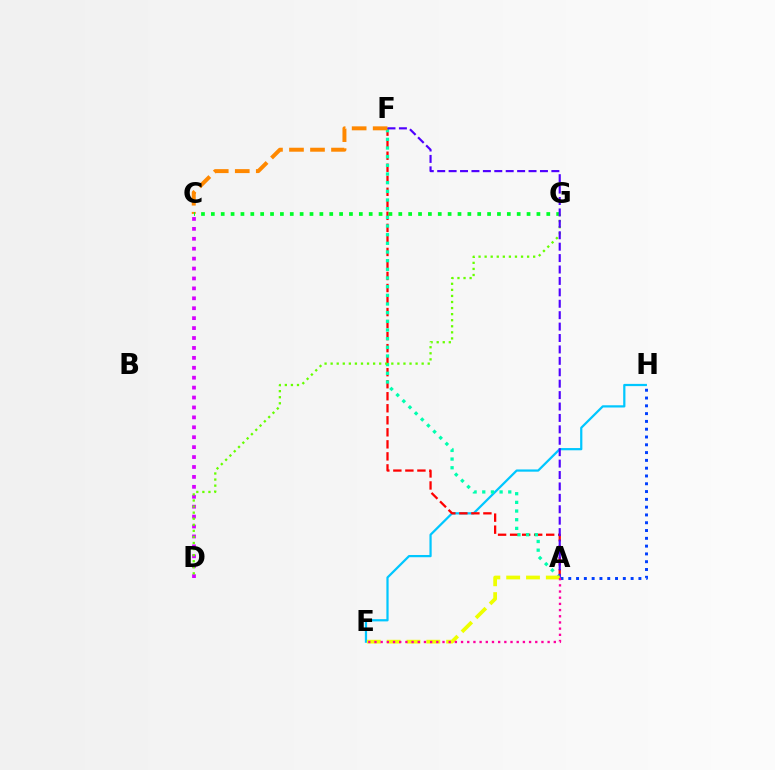{('A', 'H'): [{'color': '#003fff', 'line_style': 'dotted', 'thickness': 2.12}], ('E', 'H'): [{'color': '#00c7ff', 'line_style': 'solid', 'thickness': 1.61}], ('A', 'F'): [{'color': '#ff0000', 'line_style': 'dashed', 'thickness': 1.63}, {'color': '#00ffaf', 'line_style': 'dotted', 'thickness': 2.35}, {'color': '#4f00ff', 'line_style': 'dashed', 'thickness': 1.55}], ('C', 'F'): [{'color': '#ff8800', 'line_style': 'dashed', 'thickness': 2.85}], ('C', 'G'): [{'color': '#00ff27', 'line_style': 'dotted', 'thickness': 2.68}], ('C', 'D'): [{'color': '#d600ff', 'line_style': 'dotted', 'thickness': 2.7}], ('D', 'G'): [{'color': '#66ff00', 'line_style': 'dotted', 'thickness': 1.65}], ('A', 'E'): [{'color': '#eeff00', 'line_style': 'dashed', 'thickness': 2.69}, {'color': '#ff00a0', 'line_style': 'dotted', 'thickness': 1.68}]}